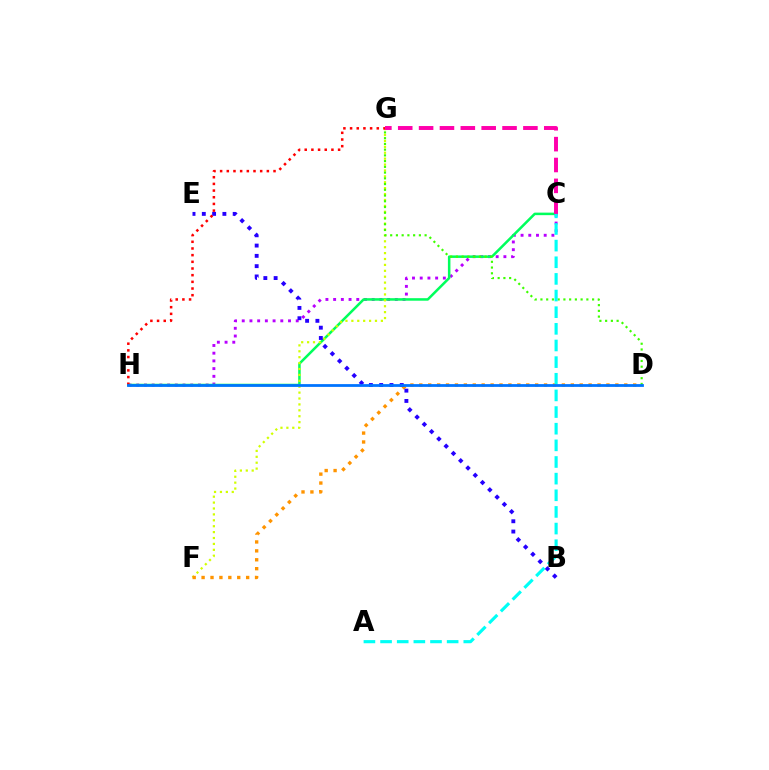{('C', 'H'): [{'color': '#b900ff', 'line_style': 'dotted', 'thickness': 2.1}, {'color': '#00ff5c', 'line_style': 'solid', 'thickness': 1.82}], ('F', 'G'): [{'color': '#d1ff00', 'line_style': 'dotted', 'thickness': 1.6}], ('C', 'G'): [{'color': '#ff00ac', 'line_style': 'dashed', 'thickness': 2.83}], ('D', 'F'): [{'color': '#ff9400', 'line_style': 'dotted', 'thickness': 2.42}], ('D', 'G'): [{'color': '#3dff00', 'line_style': 'dotted', 'thickness': 1.56}], ('B', 'E'): [{'color': '#2500ff', 'line_style': 'dotted', 'thickness': 2.8}], ('A', 'C'): [{'color': '#00fff6', 'line_style': 'dashed', 'thickness': 2.26}], ('G', 'H'): [{'color': '#ff0000', 'line_style': 'dotted', 'thickness': 1.81}], ('D', 'H'): [{'color': '#0074ff', 'line_style': 'solid', 'thickness': 2.0}]}